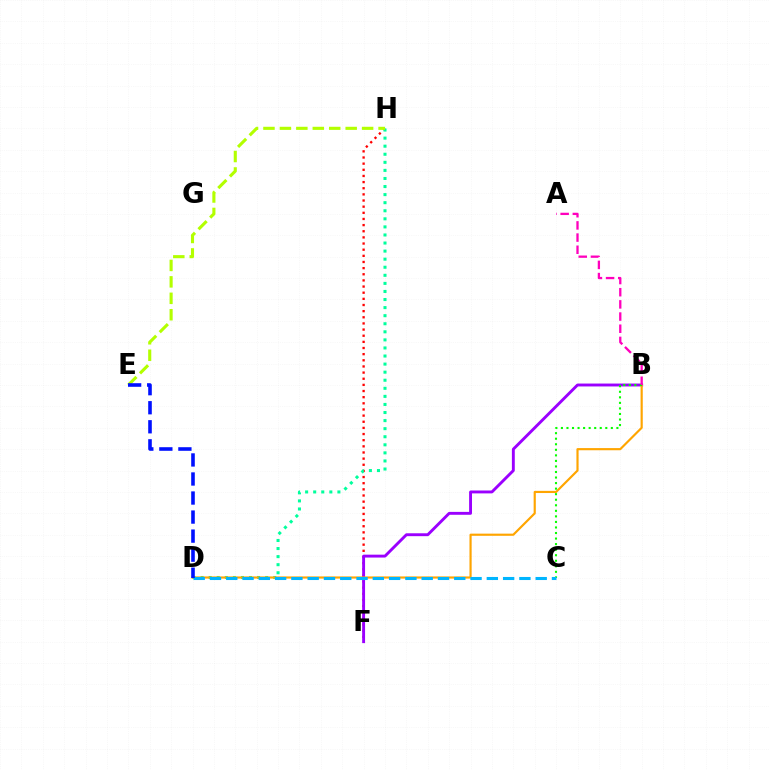{('F', 'H'): [{'color': '#ff0000', 'line_style': 'dotted', 'thickness': 1.67}], ('B', 'F'): [{'color': '#9b00ff', 'line_style': 'solid', 'thickness': 2.08}], ('D', 'H'): [{'color': '#00ff9d', 'line_style': 'dotted', 'thickness': 2.19}], ('B', 'D'): [{'color': '#ffa500', 'line_style': 'solid', 'thickness': 1.56}], ('B', 'C'): [{'color': '#08ff00', 'line_style': 'dotted', 'thickness': 1.51}], ('E', 'H'): [{'color': '#b3ff00', 'line_style': 'dashed', 'thickness': 2.23}], ('C', 'D'): [{'color': '#00b5ff', 'line_style': 'dashed', 'thickness': 2.21}], ('A', 'B'): [{'color': '#ff00bd', 'line_style': 'dashed', 'thickness': 1.65}], ('D', 'E'): [{'color': '#0010ff', 'line_style': 'dashed', 'thickness': 2.59}]}